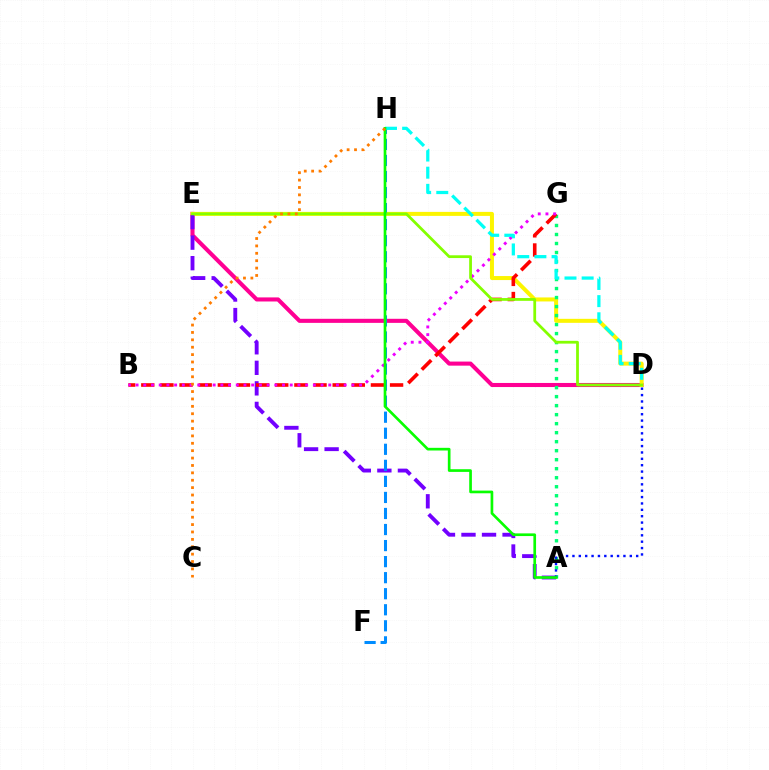{('D', 'E'): [{'color': '#ff0094', 'line_style': 'solid', 'thickness': 2.93}, {'color': '#fcf500', 'line_style': 'solid', 'thickness': 2.88}, {'color': '#84ff00', 'line_style': 'solid', 'thickness': 2.0}], ('A', 'G'): [{'color': '#00ff74', 'line_style': 'dotted', 'thickness': 2.45}], ('A', 'E'): [{'color': '#7200ff', 'line_style': 'dashed', 'thickness': 2.79}], ('B', 'G'): [{'color': '#ff0000', 'line_style': 'dashed', 'thickness': 2.6}, {'color': '#ee00ff', 'line_style': 'dotted', 'thickness': 2.09}], ('A', 'D'): [{'color': '#0010ff', 'line_style': 'dotted', 'thickness': 1.73}], ('F', 'H'): [{'color': '#008cff', 'line_style': 'dashed', 'thickness': 2.18}], ('D', 'H'): [{'color': '#00fff6', 'line_style': 'dashed', 'thickness': 2.33}], ('A', 'H'): [{'color': '#08ff00', 'line_style': 'solid', 'thickness': 1.93}], ('C', 'H'): [{'color': '#ff7c00', 'line_style': 'dotted', 'thickness': 2.01}]}